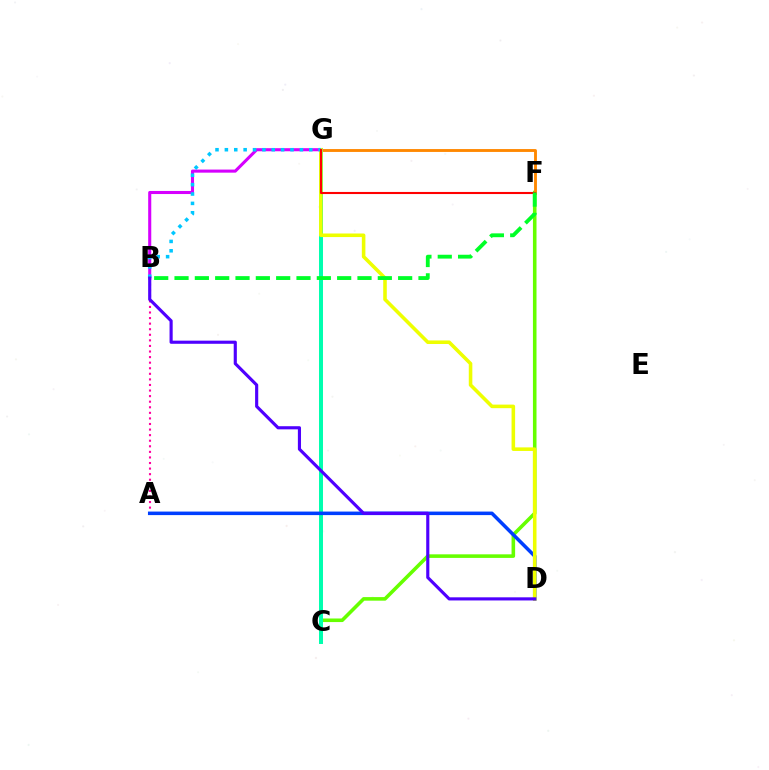{('C', 'F'): [{'color': '#66ff00', 'line_style': 'solid', 'thickness': 2.58}], ('A', 'B'): [{'color': '#ff00a0', 'line_style': 'dotted', 'thickness': 1.51}], ('F', 'G'): [{'color': '#ff8800', 'line_style': 'solid', 'thickness': 2.06}, {'color': '#ff0000', 'line_style': 'solid', 'thickness': 1.51}], ('C', 'G'): [{'color': '#00ffaf', 'line_style': 'solid', 'thickness': 2.87}], ('A', 'D'): [{'color': '#003fff', 'line_style': 'solid', 'thickness': 2.54}], ('B', 'G'): [{'color': '#d600ff', 'line_style': 'solid', 'thickness': 2.22}, {'color': '#00c7ff', 'line_style': 'dotted', 'thickness': 2.55}], ('D', 'G'): [{'color': '#eeff00', 'line_style': 'solid', 'thickness': 2.57}], ('B', 'F'): [{'color': '#00ff27', 'line_style': 'dashed', 'thickness': 2.76}], ('B', 'D'): [{'color': '#4f00ff', 'line_style': 'solid', 'thickness': 2.26}]}